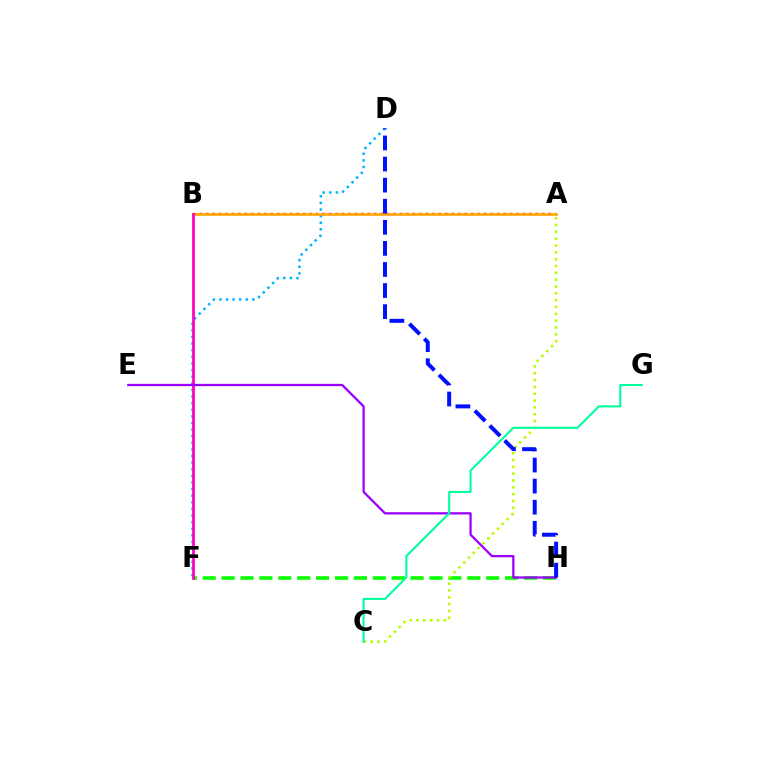{('D', 'F'): [{'color': '#00b5ff', 'line_style': 'dotted', 'thickness': 1.8}], ('F', 'H'): [{'color': '#08ff00', 'line_style': 'dashed', 'thickness': 2.57}], ('A', 'B'): [{'color': '#ff0000', 'line_style': 'dotted', 'thickness': 1.76}, {'color': '#ffa500', 'line_style': 'solid', 'thickness': 1.87}], ('B', 'F'): [{'color': '#ff00bd', 'line_style': 'solid', 'thickness': 1.97}], ('A', 'C'): [{'color': '#b3ff00', 'line_style': 'dotted', 'thickness': 1.86}], ('E', 'H'): [{'color': '#9b00ff', 'line_style': 'solid', 'thickness': 1.64}], ('D', 'H'): [{'color': '#0010ff', 'line_style': 'dashed', 'thickness': 2.86}], ('C', 'G'): [{'color': '#00ff9d', 'line_style': 'solid', 'thickness': 1.51}]}